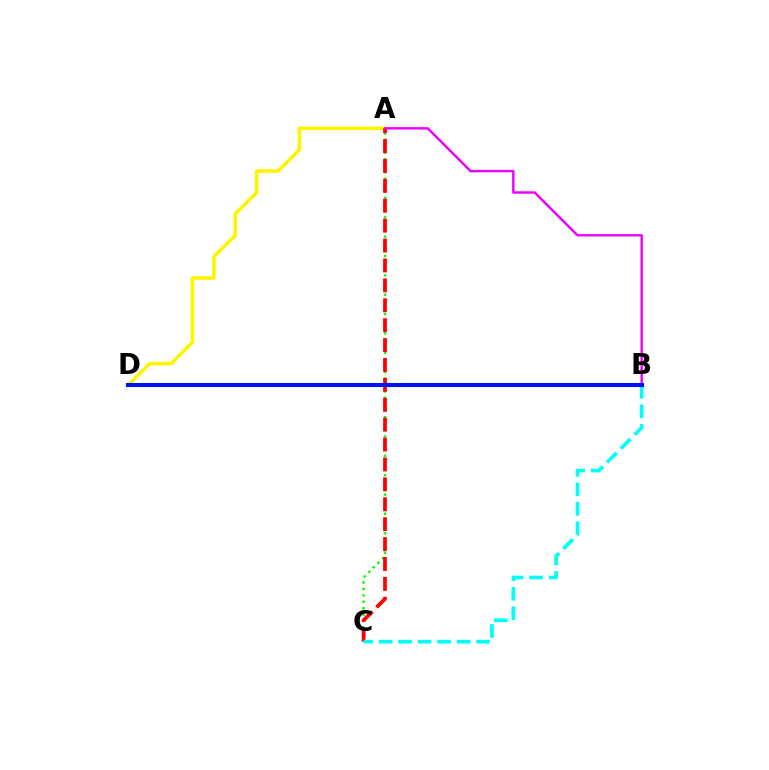{('A', 'D'): [{'color': '#fcf500', 'line_style': 'solid', 'thickness': 2.6}], ('A', 'C'): [{'color': '#08ff00', 'line_style': 'dotted', 'thickness': 1.75}, {'color': '#ff0000', 'line_style': 'dashed', 'thickness': 2.7}], ('A', 'B'): [{'color': '#ee00ff', 'line_style': 'solid', 'thickness': 1.75}], ('B', 'C'): [{'color': '#00fff6', 'line_style': 'dashed', 'thickness': 2.65}], ('B', 'D'): [{'color': '#0010ff', 'line_style': 'solid', 'thickness': 2.92}]}